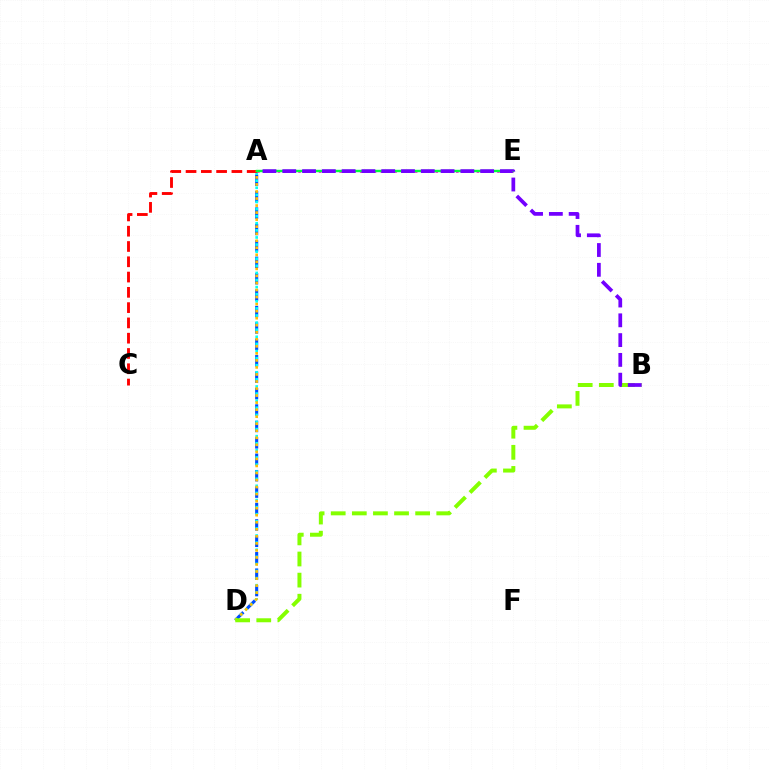{('A', 'E'): [{'color': '#ff00cf', 'line_style': 'dotted', 'thickness': 1.86}, {'color': '#00ff39', 'line_style': 'solid', 'thickness': 1.72}], ('A', 'D'): [{'color': '#004bff', 'line_style': 'dashed', 'thickness': 2.23}, {'color': '#00fff6', 'line_style': 'dotted', 'thickness': 1.93}, {'color': '#ffbd00', 'line_style': 'dotted', 'thickness': 1.91}], ('A', 'C'): [{'color': '#ff0000', 'line_style': 'dashed', 'thickness': 2.08}], ('B', 'D'): [{'color': '#84ff00', 'line_style': 'dashed', 'thickness': 2.87}], ('A', 'B'): [{'color': '#7200ff', 'line_style': 'dashed', 'thickness': 2.69}]}